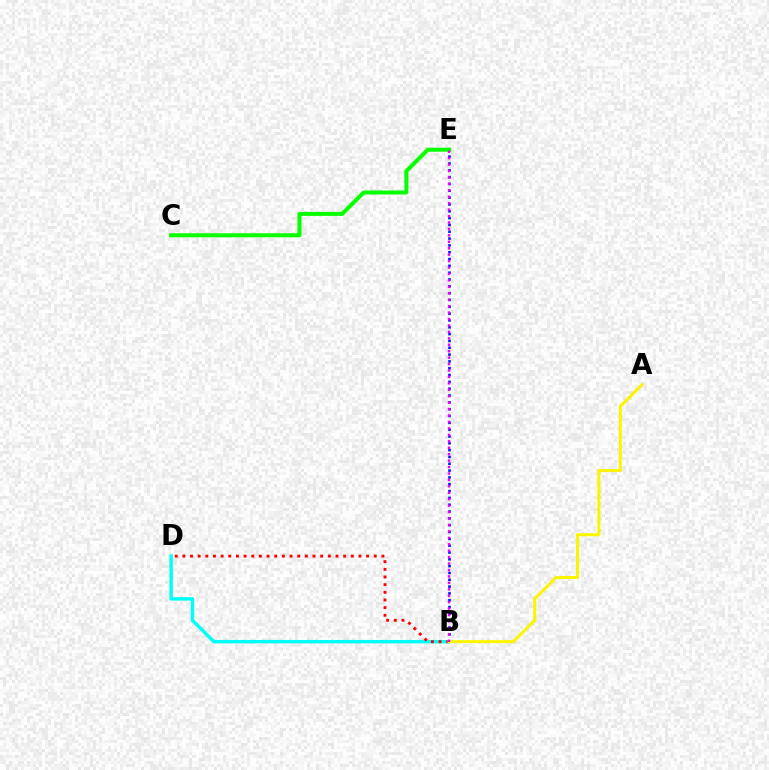{('B', 'E'): [{'color': '#0010ff', 'line_style': 'dotted', 'thickness': 1.85}, {'color': '#ee00ff', 'line_style': 'dotted', 'thickness': 1.75}], ('B', 'D'): [{'color': '#00fff6', 'line_style': 'solid', 'thickness': 2.47}, {'color': '#ff0000', 'line_style': 'dotted', 'thickness': 2.08}], ('C', 'E'): [{'color': '#08ff00', 'line_style': 'solid', 'thickness': 2.89}], ('A', 'B'): [{'color': '#fcf500', 'line_style': 'solid', 'thickness': 2.19}]}